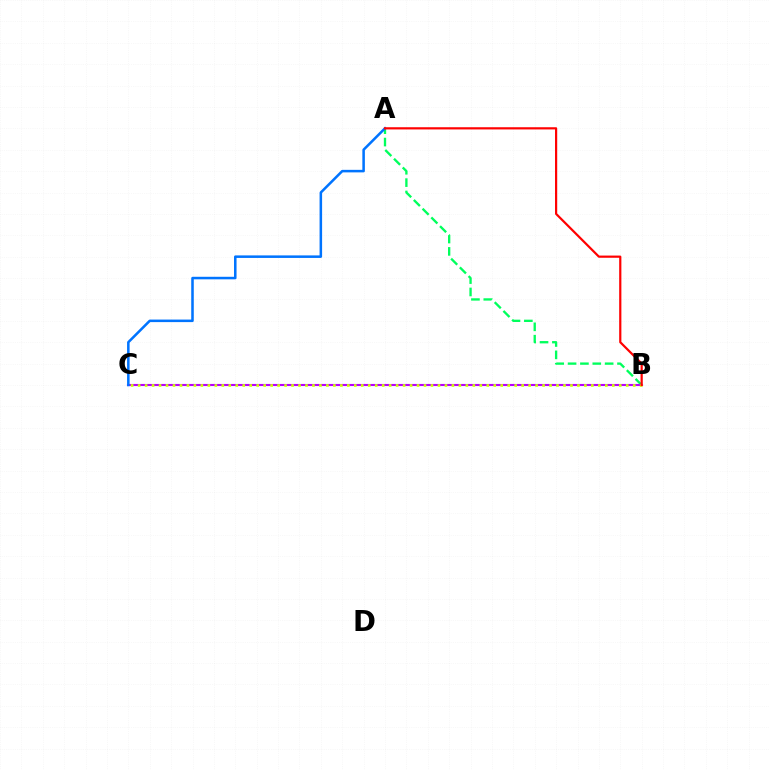{('A', 'B'): [{'color': '#00ff5c', 'line_style': 'dashed', 'thickness': 1.68}, {'color': '#ff0000', 'line_style': 'solid', 'thickness': 1.58}], ('B', 'C'): [{'color': '#b900ff', 'line_style': 'solid', 'thickness': 1.52}, {'color': '#d1ff00', 'line_style': 'dotted', 'thickness': 1.89}], ('A', 'C'): [{'color': '#0074ff', 'line_style': 'solid', 'thickness': 1.83}]}